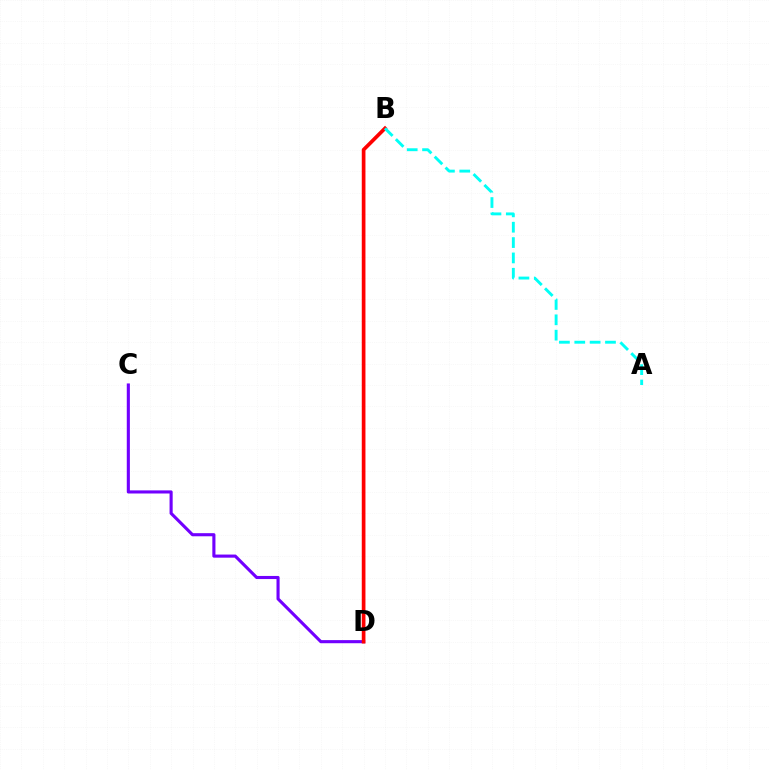{('B', 'D'): [{'color': '#84ff00', 'line_style': 'dotted', 'thickness': 1.7}, {'color': '#ff0000', 'line_style': 'solid', 'thickness': 2.65}], ('C', 'D'): [{'color': '#7200ff', 'line_style': 'solid', 'thickness': 2.24}], ('A', 'B'): [{'color': '#00fff6', 'line_style': 'dashed', 'thickness': 2.09}]}